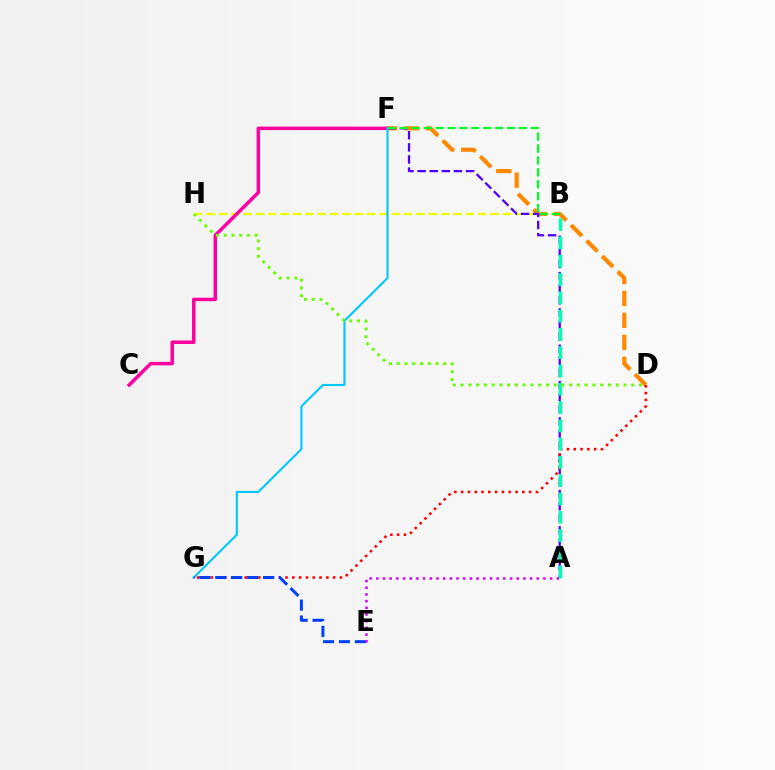{('B', 'H'): [{'color': '#eeff00', 'line_style': 'dashed', 'thickness': 1.68}], ('D', 'F'): [{'color': '#ff8800', 'line_style': 'dashed', 'thickness': 2.98}], ('A', 'F'): [{'color': '#4f00ff', 'line_style': 'dashed', 'thickness': 1.65}], ('D', 'G'): [{'color': '#ff0000', 'line_style': 'dotted', 'thickness': 1.85}], ('C', 'F'): [{'color': '#ff00a0', 'line_style': 'solid', 'thickness': 2.51}], ('F', 'G'): [{'color': '#00c7ff', 'line_style': 'solid', 'thickness': 1.52}], ('B', 'F'): [{'color': '#00ff27', 'line_style': 'dashed', 'thickness': 1.62}], ('A', 'B'): [{'color': '#00ffaf', 'line_style': 'dashed', 'thickness': 2.48}], ('D', 'H'): [{'color': '#66ff00', 'line_style': 'dotted', 'thickness': 2.11}], ('E', 'G'): [{'color': '#003fff', 'line_style': 'dashed', 'thickness': 2.16}], ('A', 'E'): [{'color': '#d600ff', 'line_style': 'dotted', 'thickness': 1.82}]}